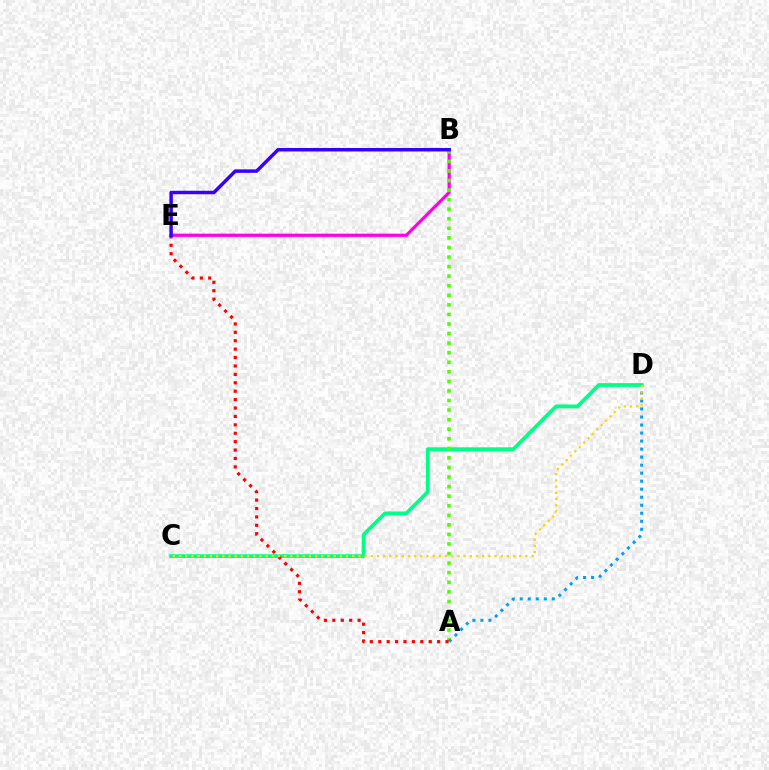{('C', 'D'): [{'color': '#00ff86', 'line_style': 'solid', 'thickness': 2.7}, {'color': '#ffd500', 'line_style': 'dotted', 'thickness': 1.68}], ('B', 'E'): [{'color': '#ff00ed', 'line_style': 'solid', 'thickness': 2.32}, {'color': '#3700ff', 'line_style': 'solid', 'thickness': 2.51}], ('A', 'B'): [{'color': '#4fff00', 'line_style': 'dotted', 'thickness': 2.6}], ('A', 'D'): [{'color': '#009eff', 'line_style': 'dotted', 'thickness': 2.18}], ('A', 'E'): [{'color': '#ff0000', 'line_style': 'dotted', 'thickness': 2.29}]}